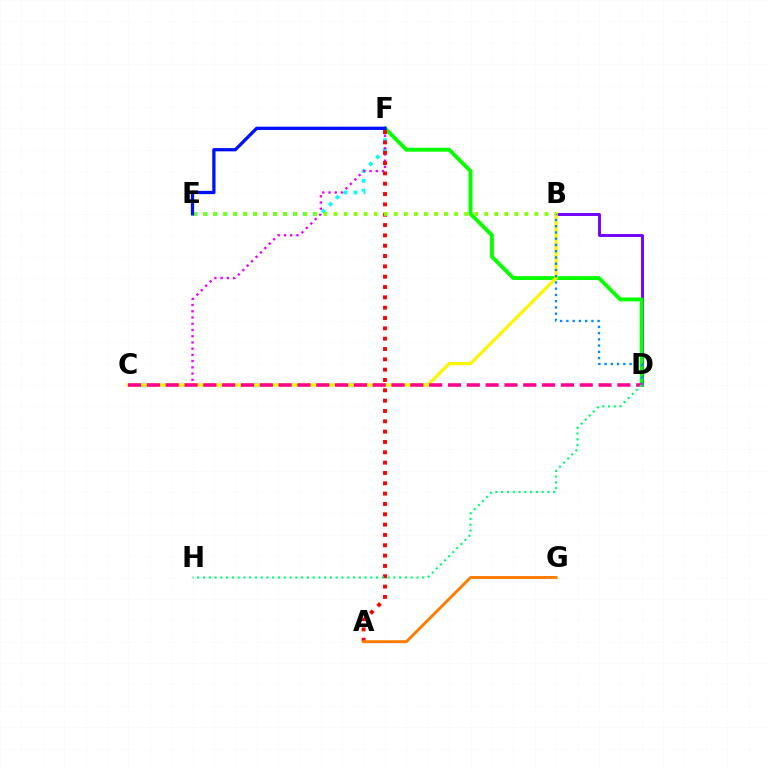{('E', 'F'): [{'color': '#00fff6', 'line_style': 'dotted', 'thickness': 2.69}, {'color': '#0010ff', 'line_style': 'solid', 'thickness': 2.35}], ('C', 'F'): [{'color': '#ee00ff', 'line_style': 'dotted', 'thickness': 1.69}], ('B', 'D'): [{'color': '#7200ff', 'line_style': 'solid', 'thickness': 2.09}, {'color': '#008cff', 'line_style': 'dotted', 'thickness': 1.7}], ('D', 'F'): [{'color': '#08ff00', 'line_style': 'solid', 'thickness': 2.79}], ('A', 'F'): [{'color': '#ff0000', 'line_style': 'dotted', 'thickness': 2.81}], ('B', 'C'): [{'color': '#fcf500', 'line_style': 'solid', 'thickness': 2.35}], ('C', 'D'): [{'color': '#ff0094', 'line_style': 'dashed', 'thickness': 2.56}], ('D', 'H'): [{'color': '#00ff74', 'line_style': 'dotted', 'thickness': 1.57}], ('A', 'G'): [{'color': '#ff7c00', 'line_style': 'solid', 'thickness': 2.1}], ('B', 'E'): [{'color': '#84ff00', 'line_style': 'dotted', 'thickness': 2.73}]}